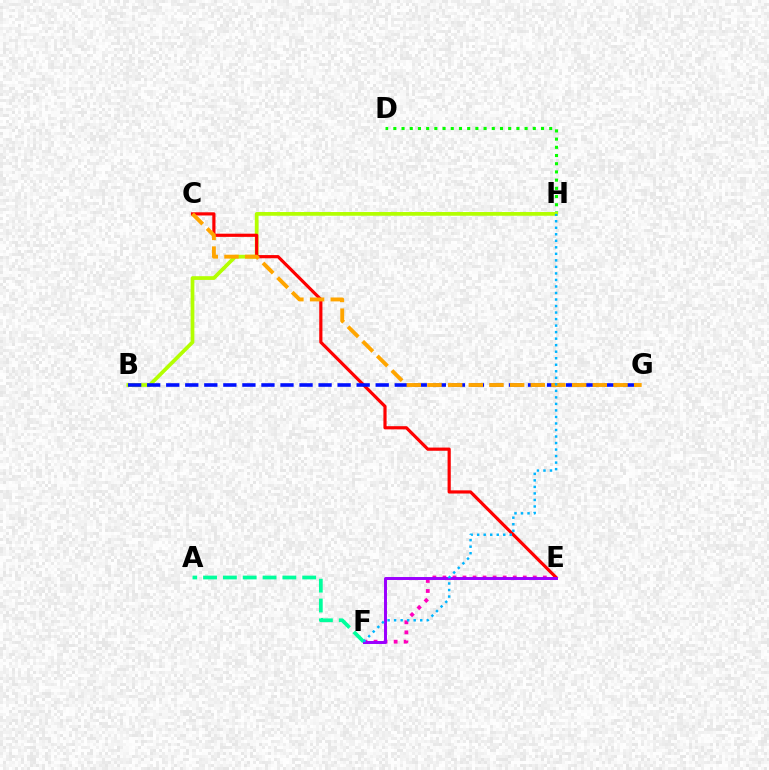{('D', 'H'): [{'color': '#08ff00', 'line_style': 'dotted', 'thickness': 2.23}], ('E', 'F'): [{'color': '#ff00bd', 'line_style': 'dotted', 'thickness': 2.73}, {'color': '#9b00ff', 'line_style': 'solid', 'thickness': 2.13}], ('B', 'H'): [{'color': '#b3ff00', 'line_style': 'solid', 'thickness': 2.68}], ('C', 'E'): [{'color': '#ff0000', 'line_style': 'solid', 'thickness': 2.29}], ('B', 'G'): [{'color': '#0010ff', 'line_style': 'dashed', 'thickness': 2.59}], ('C', 'G'): [{'color': '#ffa500', 'line_style': 'dashed', 'thickness': 2.81}], ('A', 'F'): [{'color': '#00ff9d', 'line_style': 'dashed', 'thickness': 2.69}], ('F', 'H'): [{'color': '#00b5ff', 'line_style': 'dotted', 'thickness': 1.77}]}